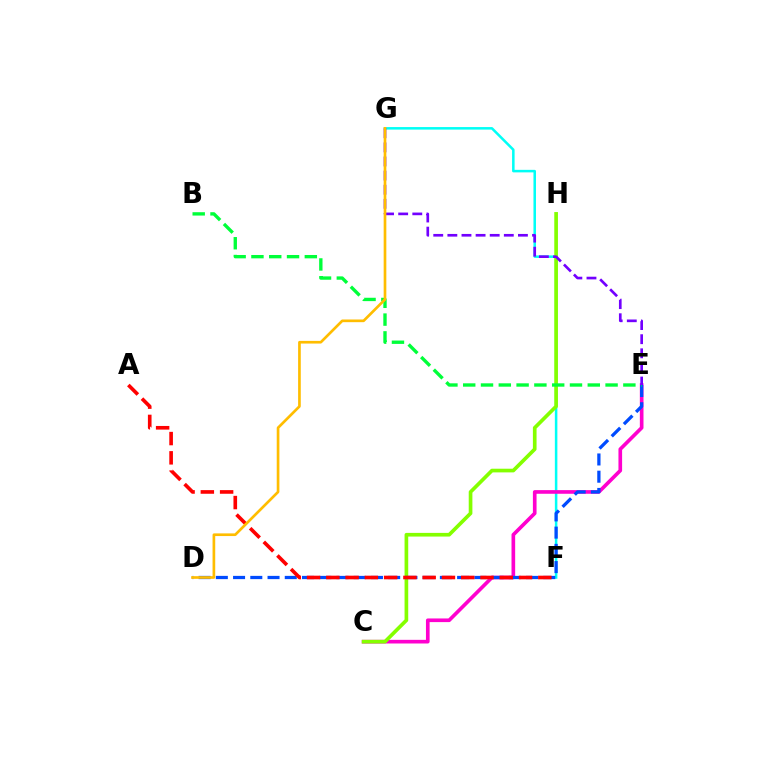{('F', 'G'): [{'color': '#00fff6', 'line_style': 'solid', 'thickness': 1.82}], ('C', 'E'): [{'color': '#ff00cf', 'line_style': 'solid', 'thickness': 2.63}], ('C', 'H'): [{'color': '#84ff00', 'line_style': 'solid', 'thickness': 2.64}], ('D', 'E'): [{'color': '#004bff', 'line_style': 'dashed', 'thickness': 2.34}], ('B', 'E'): [{'color': '#00ff39', 'line_style': 'dashed', 'thickness': 2.42}], ('A', 'F'): [{'color': '#ff0000', 'line_style': 'dashed', 'thickness': 2.62}], ('E', 'G'): [{'color': '#7200ff', 'line_style': 'dashed', 'thickness': 1.92}], ('D', 'G'): [{'color': '#ffbd00', 'line_style': 'solid', 'thickness': 1.93}]}